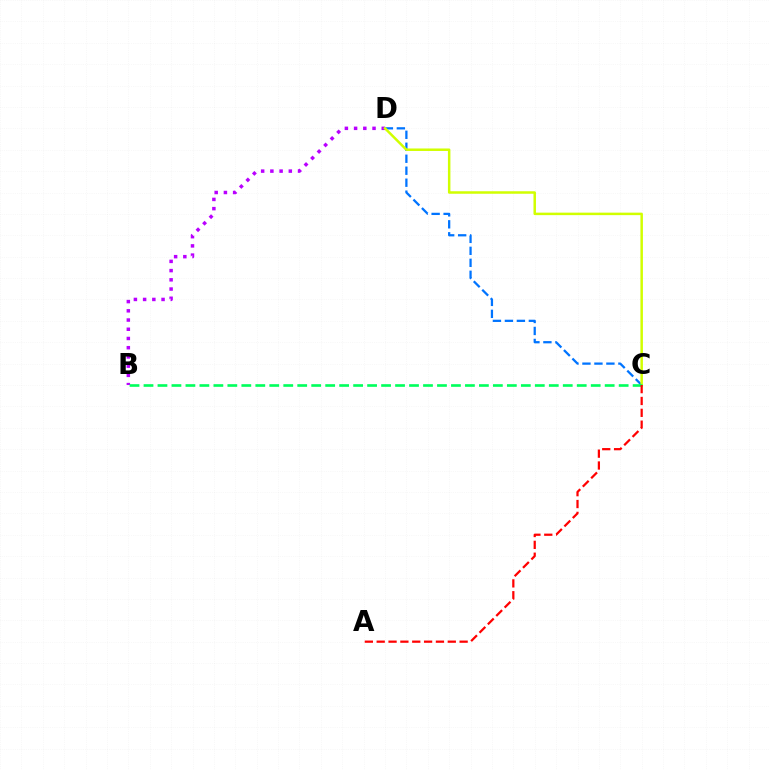{('B', 'D'): [{'color': '#b900ff', 'line_style': 'dotted', 'thickness': 2.51}], ('C', 'D'): [{'color': '#0074ff', 'line_style': 'dashed', 'thickness': 1.63}, {'color': '#d1ff00', 'line_style': 'solid', 'thickness': 1.79}], ('B', 'C'): [{'color': '#00ff5c', 'line_style': 'dashed', 'thickness': 1.9}], ('A', 'C'): [{'color': '#ff0000', 'line_style': 'dashed', 'thickness': 1.61}]}